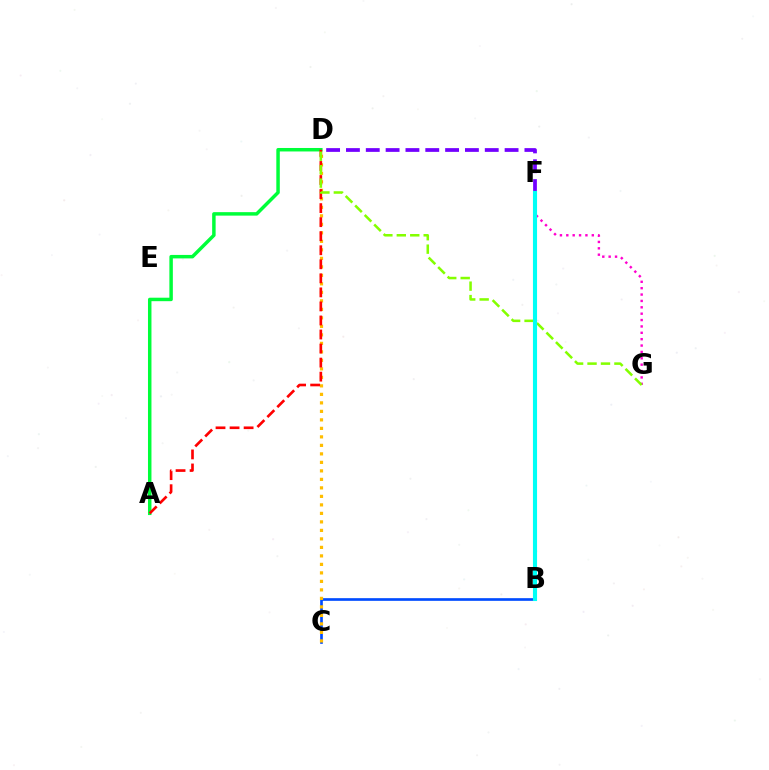{('F', 'G'): [{'color': '#ff00cf', 'line_style': 'dotted', 'thickness': 1.73}], ('B', 'C'): [{'color': '#004bff', 'line_style': 'solid', 'thickness': 1.93}], ('A', 'D'): [{'color': '#00ff39', 'line_style': 'solid', 'thickness': 2.5}, {'color': '#ff0000', 'line_style': 'dashed', 'thickness': 1.91}], ('C', 'D'): [{'color': '#ffbd00', 'line_style': 'dotted', 'thickness': 2.31}], ('D', 'G'): [{'color': '#84ff00', 'line_style': 'dashed', 'thickness': 1.83}], ('D', 'F'): [{'color': '#7200ff', 'line_style': 'dashed', 'thickness': 2.69}], ('B', 'F'): [{'color': '#00fff6', 'line_style': 'solid', 'thickness': 2.96}]}